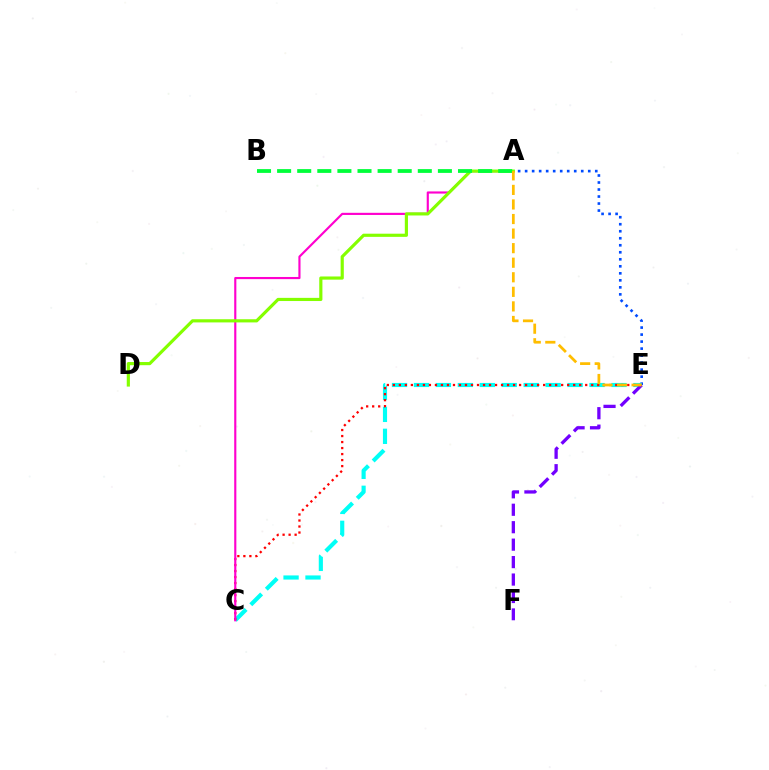{('A', 'E'): [{'color': '#004bff', 'line_style': 'dotted', 'thickness': 1.91}, {'color': '#ffbd00', 'line_style': 'dashed', 'thickness': 1.98}], ('C', 'E'): [{'color': '#00fff6', 'line_style': 'dashed', 'thickness': 2.98}, {'color': '#ff0000', 'line_style': 'dotted', 'thickness': 1.63}], ('E', 'F'): [{'color': '#7200ff', 'line_style': 'dashed', 'thickness': 2.37}], ('A', 'C'): [{'color': '#ff00cf', 'line_style': 'solid', 'thickness': 1.55}], ('A', 'D'): [{'color': '#84ff00', 'line_style': 'solid', 'thickness': 2.28}], ('A', 'B'): [{'color': '#00ff39', 'line_style': 'dashed', 'thickness': 2.73}]}